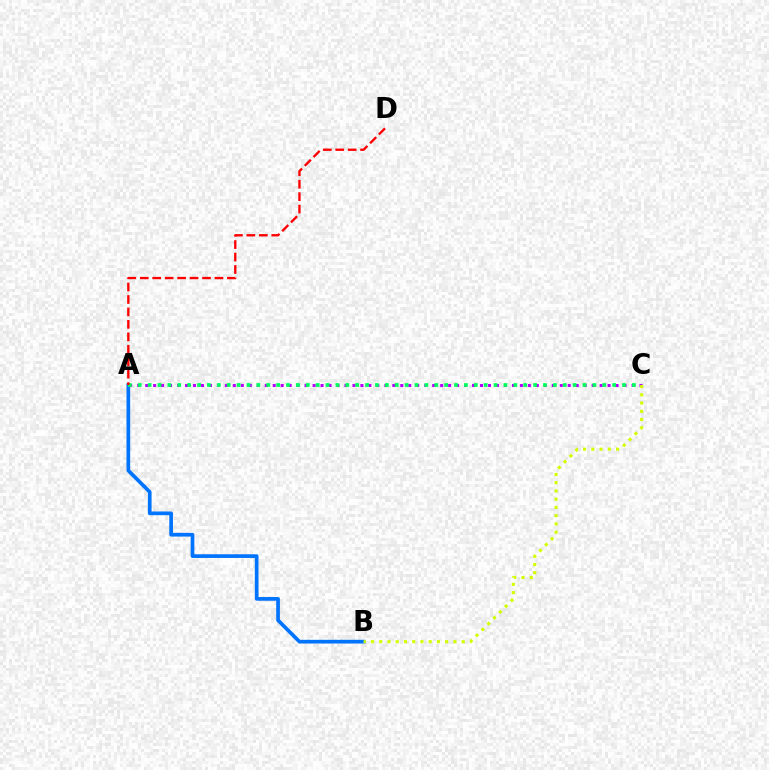{('A', 'C'): [{'color': '#b900ff', 'line_style': 'dotted', 'thickness': 2.17}, {'color': '#00ff5c', 'line_style': 'dotted', 'thickness': 2.69}], ('A', 'B'): [{'color': '#0074ff', 'line_style': 'solid', 'thickness': 2.66}], ('A', 'D'): [{'color': '#ff0000', 'line_style': 'dashed', 'thickness': 1.69}], ('B', 'C'): [{'color': '#d1ff00', 'line_style': 'dotted', 'thickness': 2.24}]}